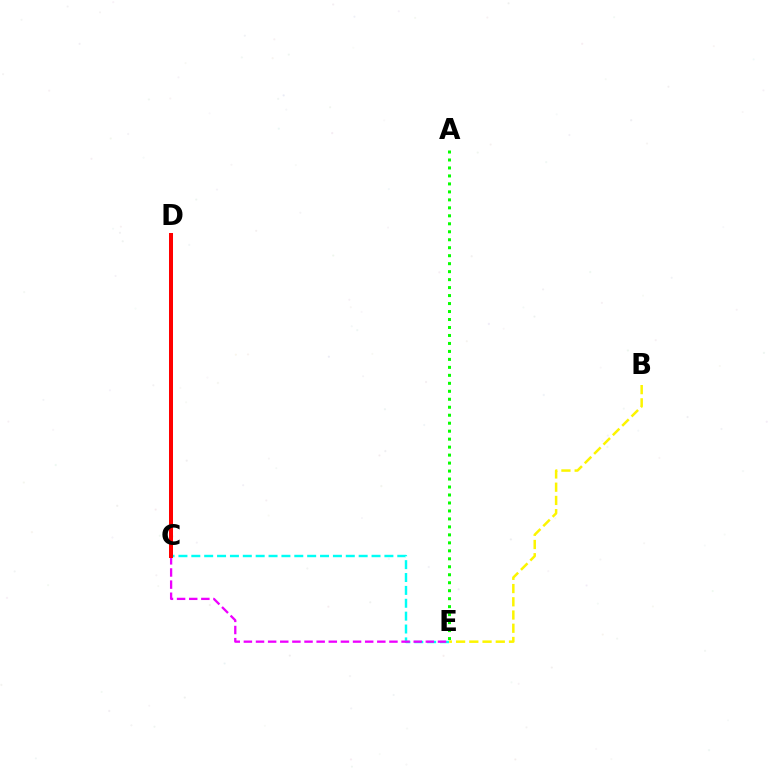{('C', 'E'): [{'color': '#00fff6', 'line_style': 'dashed', 'thickness': 1.75}, {'color': '#ee00ff', 'line_style': 'dashed', 'thickness': 1.65}], ('C', 'D'): [{'color': '#0010ff', 'line_style': 'solid', 'thickness': 2.17}, {'color': '#ff0000', 'line_style': 'solid', 'thickness': 2.88}], ('B', 'E'): [{'color': '#fcf500', 'line_style': 'dashed', 'thickness': 1.8}], ('A', 'E'): [{'color': '#08ff00', 'line_style': 'dotted', 'thickness': 2.17}]}